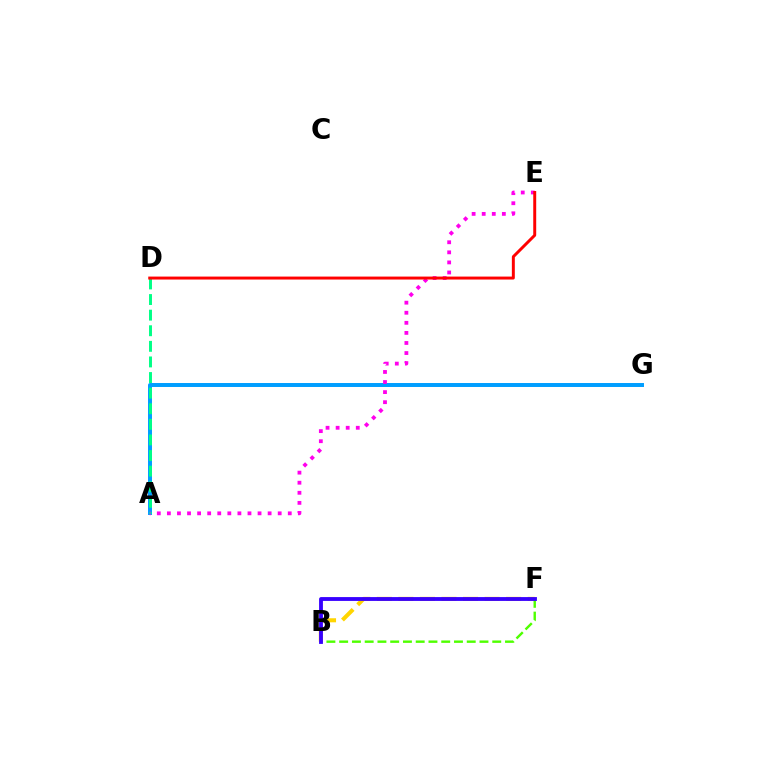{('B', 'F'): [{'color': '#ffd500', 'line_style': 'dashed', 'thickness': 2.93}, {'color': '#4fff00', 'line_style': 'dashed', 'thickness': 1.73}, {'color': '#3700ff', 'line_style': 'solid', 'thickness': 2.76}], ('A', 'G'): [{'color': '#009eff', 'line_style': 'solid', 'thickness': 2.85}], ('A', 'E'): [{'color': '#ff00ed', 'line_style': 'dotted', 'thickness': 2.74}], ('A', 'D'): [{'color': '#00ff86', 'line_style': 'dashed', 'thickness': 2.12}], ('D', 'E'): [{'color': '#ff0000', 'line_style': 'solid', 'thickness': 2.13}]}